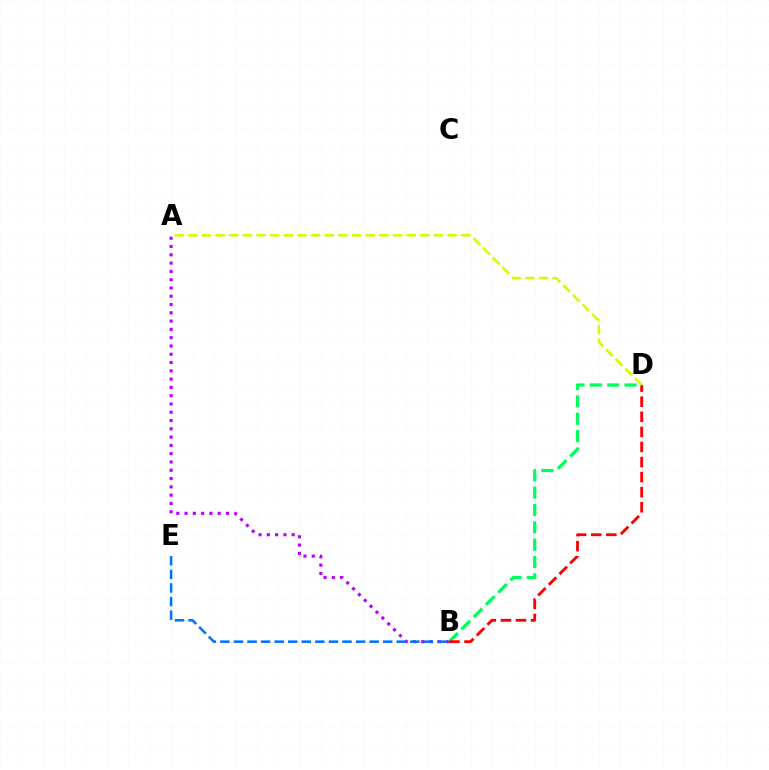{('A', 'B'): [{'color': '#b900ff', 'line_style': 'dotted', 'thickness': 2.25}], ('B', 'E'): [{'color': '#0074ff', 'line_style': 'dashed', 'thickness': 1.84}], ('B', 'D'): [{'color': '#00ff5c', 'line_style': 'dashed', 'thickness': 2.36}, {'color': '#ff0000', 'line_style': 'dashed', 'thickness': 2.05}], ('A', 'D'): [{'color': '#d1ff00', 'line_style': 'dashed', 'thickness': 1.85}]}